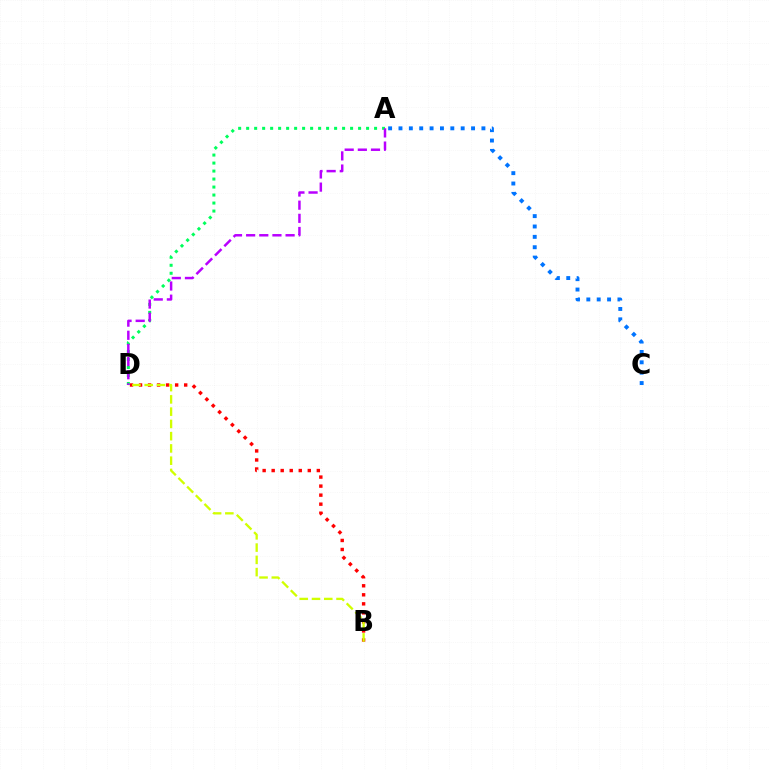{('B', 'D'): [{'color': '#ff0000', 'line_style': 'dotted', 'thickness': 2.45}, {'color': '#d1ff00', 'line_style': 'dashed', 'thickness': 1.67}], ('A', 'D'): [{'color': '#00ff5c', 'line_style': 'dotted', 'thickness': 2.17}, {'color': '#b900ff', 'line_style': 'dashed', 'thickness': 1.79}], ('A', 'C'): [{'color': '#0074ff', 'line_style': 'dotted', 'thickness': 2.82}]}